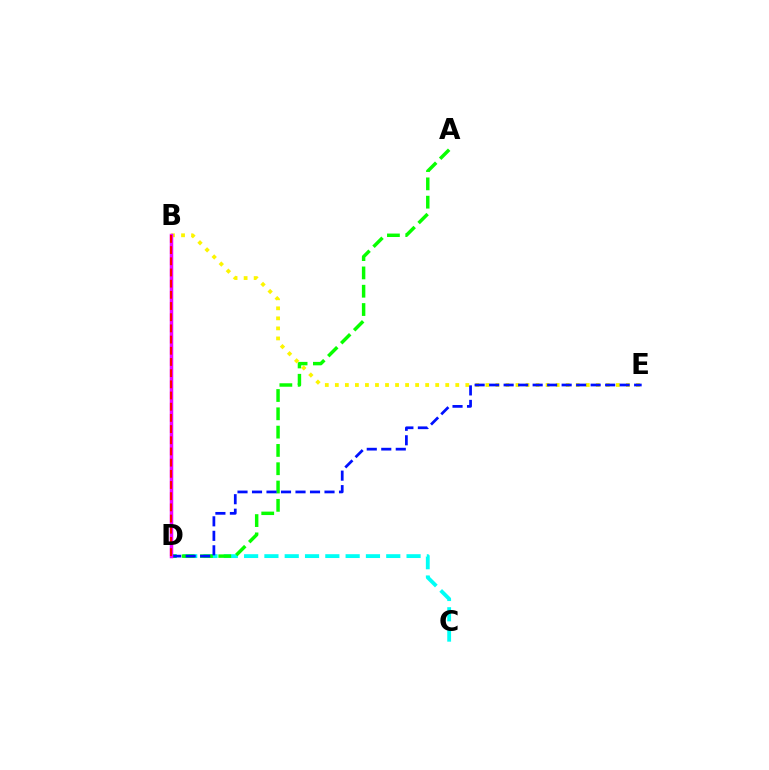{('B', 'E'): [{'color': '#fcf500', 'line_style': 'dotted', 'thickness': 2.73}], ('C', 'D'): [{'color': '#00fff6', 'line_style': 'dashed', 'thickness': 2.76}], ('A', 'D'): [{'color': '#08ff00', 'line_style': 'dashed', 'thickness': 2.49}], ('D', 'E'): [{'color': '#0010ff', 'line_style': 'dashed', 'thickness': 1.97}], ('B', 'D'): [{'color': '#ee00ff', 'line_style': 'solid', 'thickness': 2.52}, {'color': '#ff0000', 'line_style': 'dashed', 'thickness': 1.52}]}